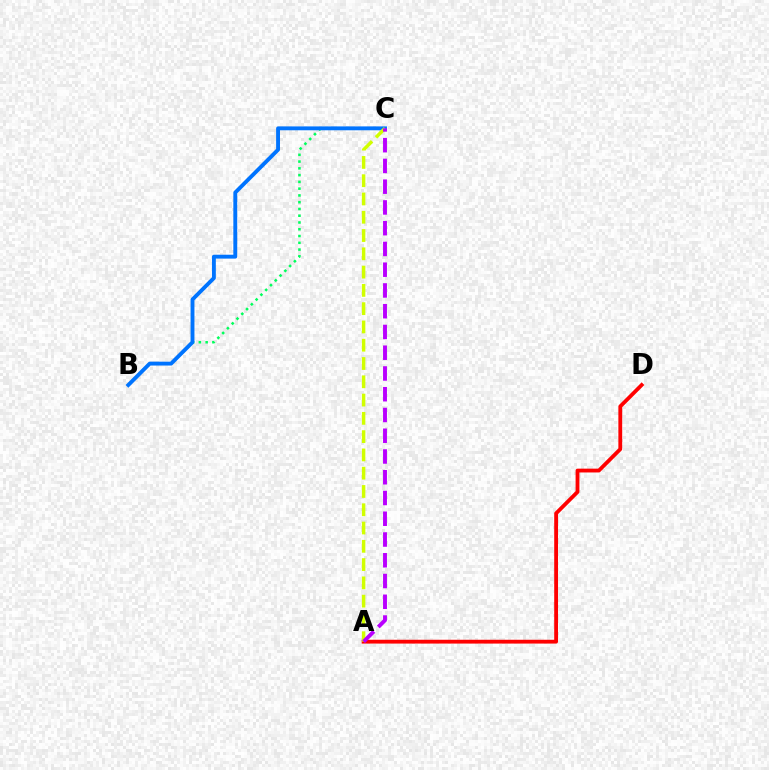{('A', 'D'): [{'color': '#ff0000', 'line_style': 'solid', 'thickness': 2.75}], ('B', 'C'): [{'color': '#00ff5c', 'line_style': 'dotted', 'thickness': 1.84}, {'color': '#0074ff', 'line_style': 'solid', 'thickness': 2.79}], ('A', 'C'): [{'color': '#d1ff00', 'line_style': 'dashed', 'thickness': 2.48}, {'color': '#b900ff', 'line_style': 'dashed', 'thickness': 2.82}]}